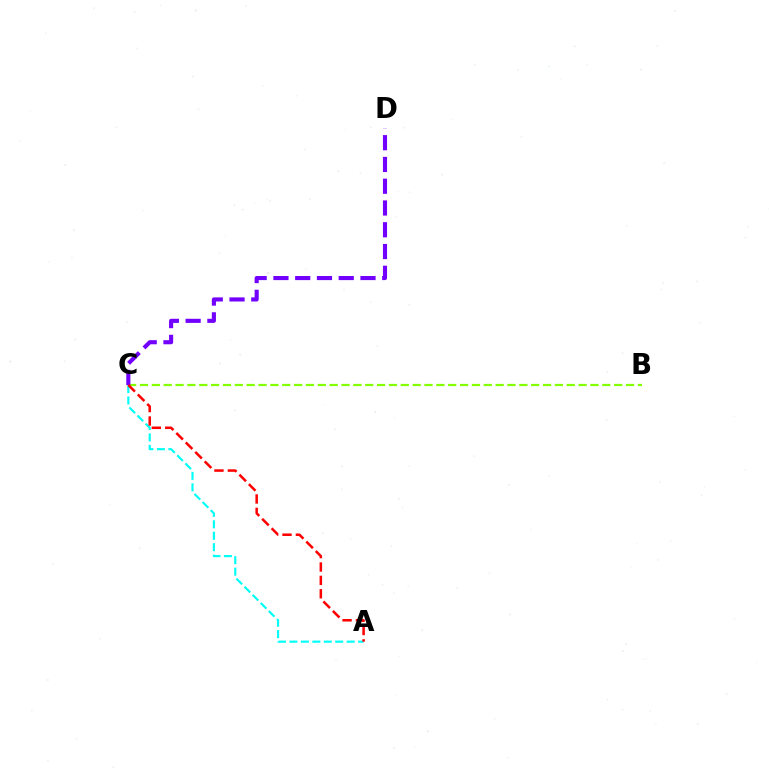{('A', 'C'): [{'color': '#00fff6', 'line_style': 'dashed', 'thickness': 1.56}, {'color': '#ff0000', 'line_style': 'dashed', 'thickness': 1.82}], ('B', 'C'): [{'color': '#84ff00', 'line_style': 'dashed', 'thickness': 1.61}], ('C', 'D'): [{'color': '#7200ff', 'line_style': 'dashed', 'thickness': 2.96}]}